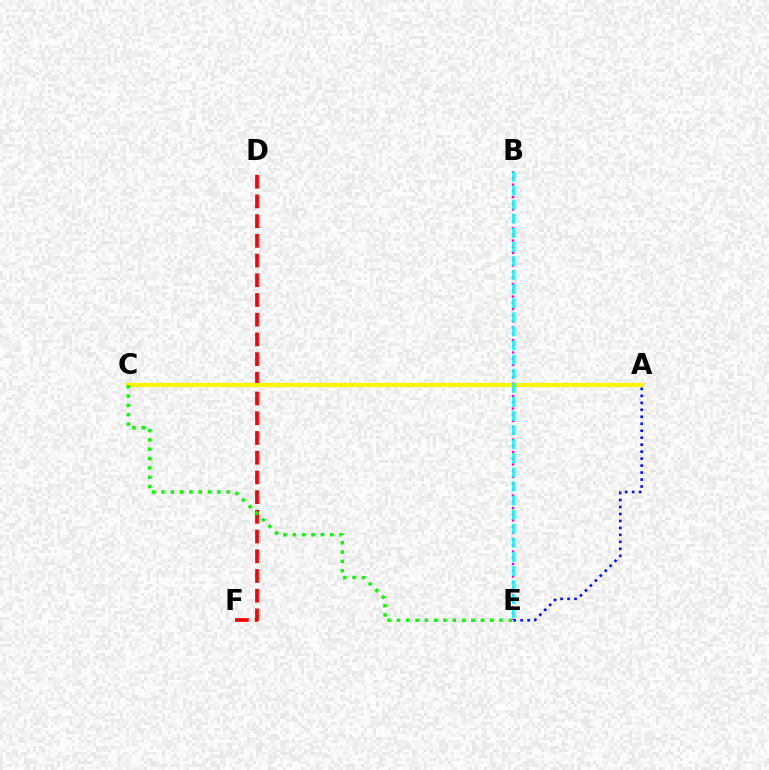{('D', 'F'): [{'color': '#ff0000', 'line_style': 'dashed', 'thickness': 2.68}], ('B', 'E'): [{'color': '#ee00ff', 'line_style': 'dotted', 'thickness': 1.69}, {'color': '#00fff6', 'line_style': 'dashed', 'thickness': 1.91}], ('A', 'C'): [{'color': '#fcf500', 'line_style': 'solid', 'thickness': 2.99}], ('A', 'E'): [{'color': '#0010ff', 'line_style': 'dotted', 'thickness': 1.89}], ('C', 'E'): [{'color': '#08ff00', 'line_style': 'dotted', 'thickness': 2.53}]}